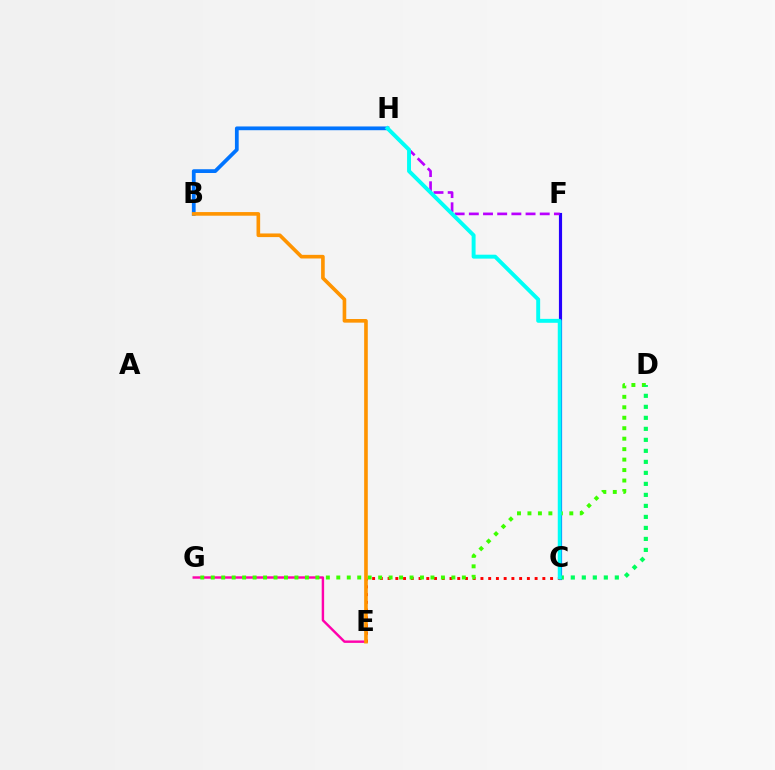{('C', 'F'): [{'color': '#d1ff00', 'line_style': 'solid', 'thickness': 1.98}, {'color': '#2500ff', 'line_style': 'solid', 'thickness': 2.27}], ('E', 'G'): [{'color': '#ff00ac', 'line_style': 'solid', 'thickness': 1.75}], ('C', 'E'): [{'color': '#ff0000', 'line_style': 'dotted', 'thickness': 2.1}], ('D', 'G'): [{'color': '#3dff00', 'line_style': 'dotted', 'thickness': 2.84}], ('B', 'H'): [{'color': '#0074ff', 'line_style': 'solid', 'thickness': 2.7}], ('F', 'H'): [{'color': '#b900ff', 'line_style': 'dashed', 'thickness': 1.93}], ('B', 'E'): [{'color': '#ff9400', 'line_style': 'solid', 'thickness': 2.62}], ('C', 'D'): [{'color': '#00ff5c', 'line_style': 'dotted', 'thickness': 2.99}], ('C', 'H'): [{'color': '#00fff6', 'line_style': 'solid', 'thickness': 2.83}]}